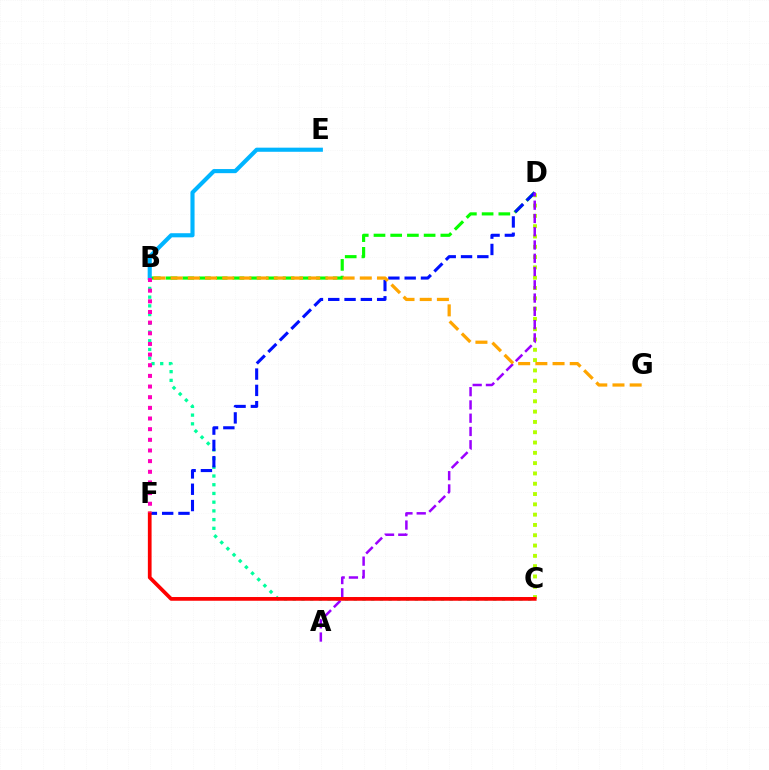{('C', 'D'): [{'color': '#b3ff00', 'line_style': 'dotted', 'thickness': 2.8}], ('B', 'D'): [{'color': '#08ff00', 'line_style': 'dashed', 'thickness': 2.27}], ('B', 'E'): [{'color': '#00b5ff', 'line_style': 'solid', 'thickness': 2.96}], ('B', 'C'): [{'color': '#00ff9d', 'line_style': 'dotted', 'thickness': 2.37}], ('D', 'F'): [{'color': '#0010ff', 'line_style': 'dashed', 'thickness': 2.21}], ('A', 'D'): [{'color': '#9b00ff', 'line_style': 'dashed', 'thickness': 1.8}], ('C', 'F'): [{'color': '#ff0000', 'line_style': 'solid', 'thickness': 2.68}], ('B', 'F'): [{'color': '#ff00bd', 'line_style': 'dotted', 'thickness': 2.89}], ('B', 'G'): [{'color': '#ffa500', 'line_style': 'dashed', 'thickness': 2.34}]}